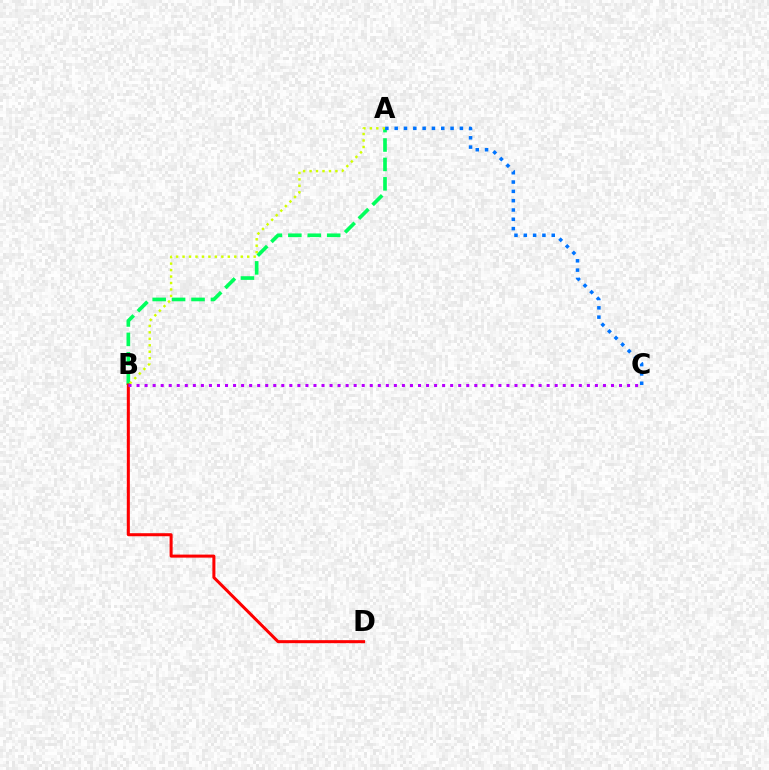{('A', 'B'): [{'color': '#00ff5c', 'line_style': 'dashed', 'thickness': 2.64}, {'color': '#d1ff00', 'line_style': 'dotted', 'thickness': 1.76}], ('B', 'D'): [{'color': '#ff0000', 'line_style': 'solid', 'thickness': 2.18}], ('A', 'C'): [{'color': '#0074ff', 'line_style': 'dotted', 'thickness': 2.53}], ('B', 'C'): [{'color': '#b900ff', 'line_style': 'dotted', 'thickness': 2.18}]}